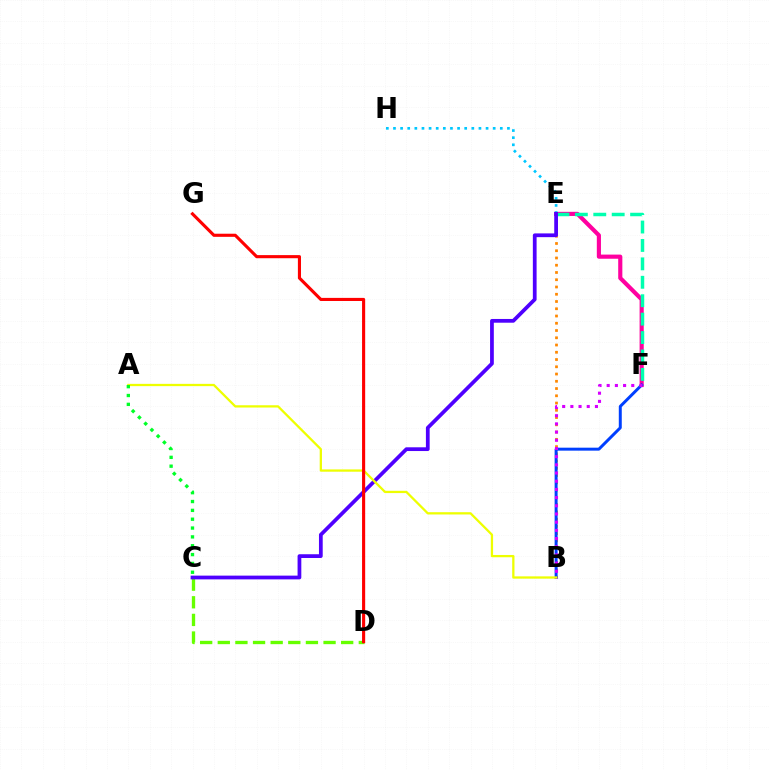{('E', 'F'): [{'color': '#ff00a0', 'line_style': 'solid', 'thickness': 2.98}, {'color': '#00ffaf', 'line_style': 'dashed', 'thickness': 2.5}], ('E', 'H'): [{'color': '#00c7ff', 'line_style': 'dotted', 'thickness': 1.94}], ('B', 'E'): [{'color': '#ff8800', 'line_style': 'dotted', 'thickness': 1.97}], ('B', 'F'): [{'color': '#003fff', 'line_style': 'solid', 'thickness': 2.14}, {'color': '#d600ff', 'line_style': 'dotted', 'thickness': 2.23}], ('C', 'D'): [{'color': '#66ff00', 'line_style': 'dashed', 'thickness': 2.39}], ('C', 'E'): [{'color': '#4f00ff', 'line_style': 'solid', 'thickness': 2.7}], ('A', 'B'): [{'color': '#eeff00', 'line_style': 'solid', 'thickness': 1.64}], ('D', 'G'): [{'color': '#ff0000', 'line_style': 'solid', 'thickness': 2.24}], ('A', 'C'): [{'color': '#00ff27', 'line_style': 'dotted', 'thickness': 2.4}]}